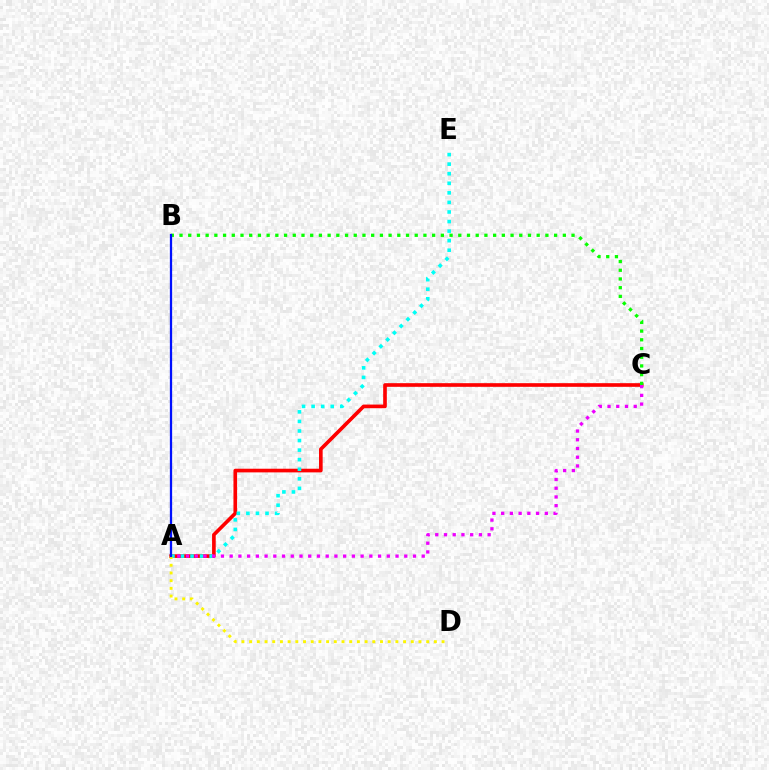{('A', 'C'): [{'color': '#ff0000', 'line_style': 'solid', 'thickness': 2.63}, {'color': '#ee00ff', 'line_style': 'dotted', 'thickness': 2.37}], ('A', 'E'): [{'color': '#00fff6', 'line_style': 'dotted', 'thickness': 2.6}], ('B', 'C'): [{'color': '#08ff00', 'line_style': 'dotted', 'thickness': 2.37}], ('A', 'D'): [{'color': '#fcf500', 'line_style': 'dotted', 'thickness': 2.09}], ('A', 'B'): [{'color': '#0010ff', 'line_style': 'solid', 'thickness': 1.63}]}